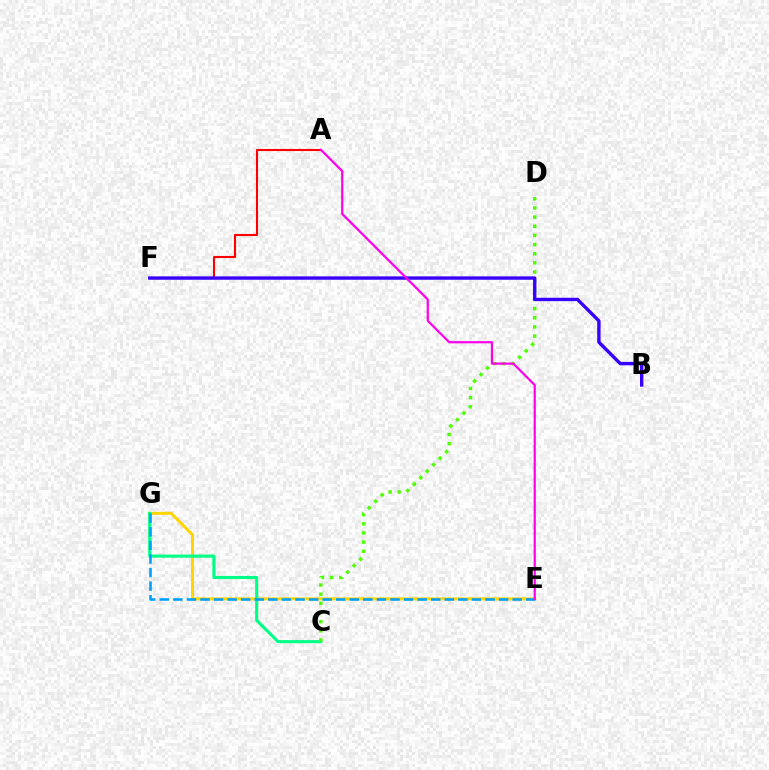{('E', 'G'): [{'color': '#ffd500', 'line_style': 'solid', 'thickness': 2.16}, {'color': '#009eff', 'line_style': 'dashed', 'thickness': 1.84}], ('C', 'G'): [{'color': '#00ff86', 'line_style': 'solid', 'thickness': 2.25}], ('A', 'F'): [{'color': '#ff0000', 'line_style': 'solid', 'thickness': 1.51}], ('C', 'D'): [{'color': '#4fff00', 'line_style': 'dotted', 'thickness': 2.49}], ('B', 'F'): [{'color': '#3700ff', 'line_style': 'solid', 'thickness': 2.42}], ('A', 'E'): [{'color': '#ff00ed', 'line_style': 'solid', 'thickness': 1.59}]}